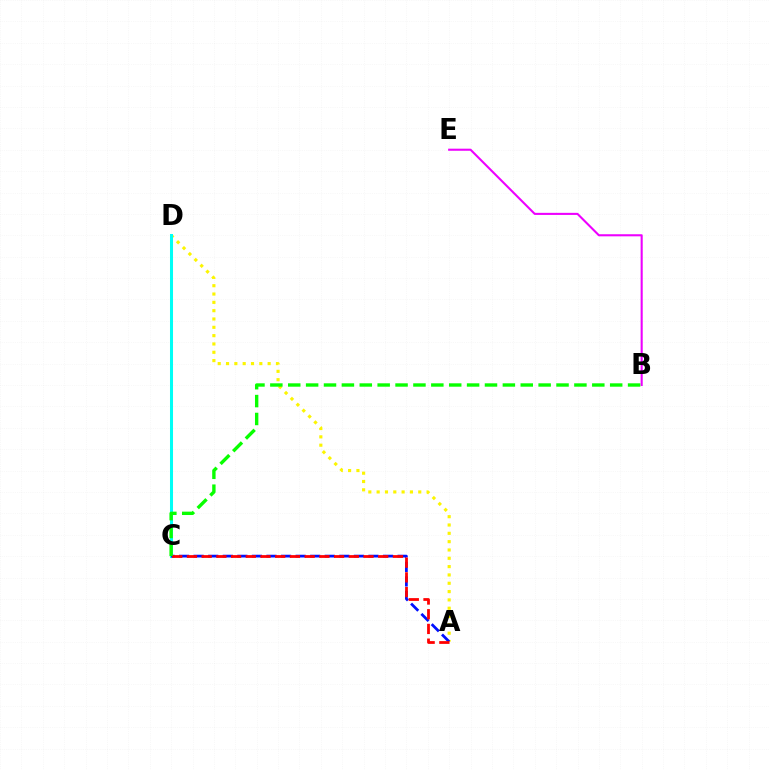{('A', 'D'): [{'color': '#fcf500', 'line_style': 'dotted', 'thickness': 2.26}], ('C', 'D'): [{'color': '#00fff6', 'line_style': 'solid', 'thickness': 2.18}], ('A', 'C'): [{'color': '#0010ff', 'line_style': 'dashed', 'thickness': 1.98}, {'color': '#ff0000', 'line_style': 'dashed', 'thickness': 2.0}], ('B', 'E'): [{'color': '#ee00ff', 'line_style': 'solid', 'thickness': 1.5}], ('B', 'C'): [{'color': '#08ff00', 'line_style': 'dashed', 'thickness': 2.43}]}